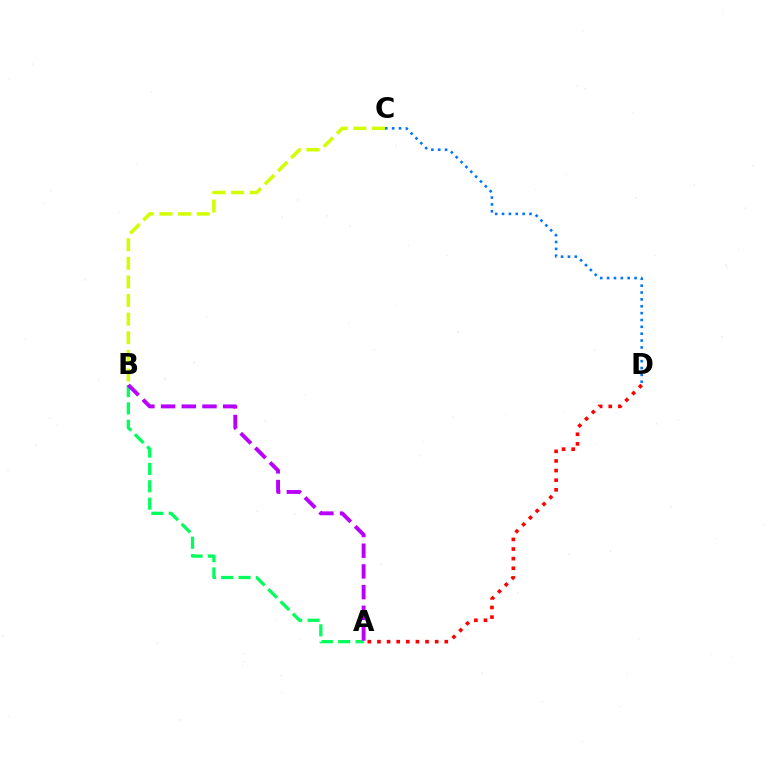{('C', 'D'): [{'color': '#0074ff', 'line_style': 'dotted', 'thickness': 1.86}], ('A', 'B'): [{'color': '#00ff5c', 'line_style': 'dashed', 'thickness': 2.36}, {'color': '#b900ff', 'line_style': 'dashed', 'thickness': 2.81}], ('B', 'C'): [{'color': '#d1ff00', 'line_style': 'dashed', 'thickness': 2.53}], ('A', 'D'): [{'color': '#ff0000', 'line_style': 'dotted', 'thickness': 2.61}]}